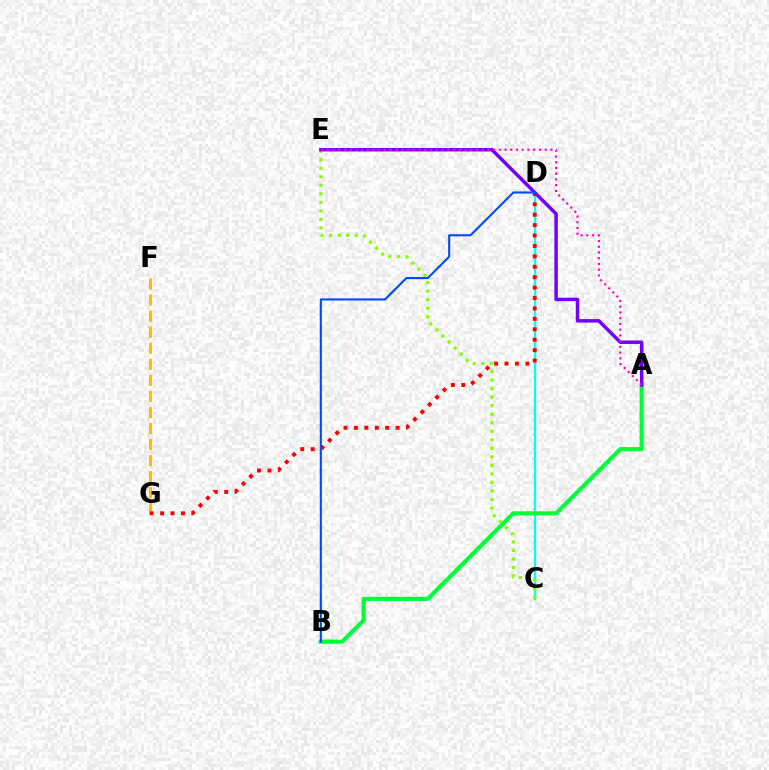{('C', 'D'): [{'color': '#00fff6', 'line_style': 'solid', 'thickness': 1.63}], ('A', 'B'): [{'color': '#00ff39', 'line_style': 'solid', 'thickness': 2.97}], ('F', 'G'): [{'color': '#ffbd00', 'line_style': 'dashed', 'thickness': 2.18}], ('C', 'E'): [{'color': '#84ff00', 'line_style': 'dotted', 'thickness': 2.32}], ('D', 'G'): [{'color': '#ff0000', 'line_style': 'dotted', 'thickness': 2.83}], ('A', 'E'): [{'color': '#7200ff', 'line_style': 'solid', 'thickness': 2.49}, {'color': '#ff00cf', 'line_style': 'dotted', 'thickness': 1.56}], ('B', 'D'): [{'color': '#004bff', 'line_style': 'solid', 'thickness': 1.52}]}